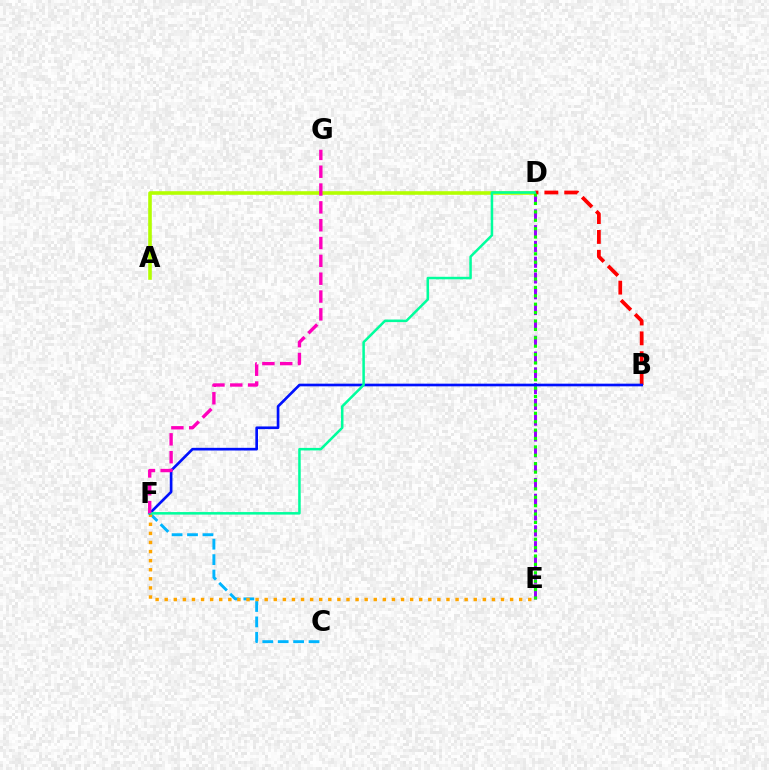{('C', 'F'): [{'color': '#00b5ff', 'line_style': 'dashed', 'thickness': 2.1}], ('A', 'D'): [{'color': '#b3ff00', 'line_style': 'solid', 'thickness': 2.59}], ('E', 'F'): [{'color': '#ffa500', 'line_style': 'dotted', 'thickness': 2.47}], ('D', 'E'): [{'color': '#9b00ff', 'line_style': 'dashed', 'thickness': 2.15}, {'color': '#08ff00', 'line_style': 'dotted', 'thickness': 2.28}], ('B', 'D'): [{'color': '#ff0000', 'line_style': 'dashed', 'thickness': 2.7}], ('B', 'F'): [{'color': '#0010ff', 'line_style': 'solid', 'thickness': 1.92}], ('D', 'F'): [{'color': '#00ff9d', 'line_style': 'solid', 'thickness': 1.82}], ('F', 'G'): [{'color': '#ff00bd', 'line_style': 'dashed', 'thickness': 2.42}]}